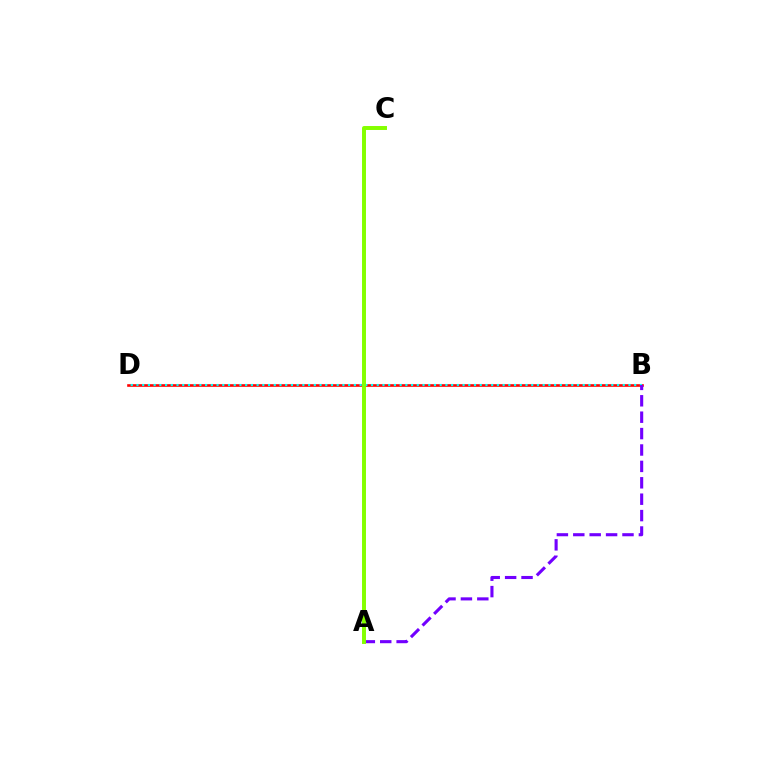{('B', 'D'): [{'color': '#ff0000', 'line_style': 'solid', 'thickness': 1.89}, {'color': '#00fff6', 'line_style': 'dotted', 'thickness': 1.55}], ('A', 'B'): [{'color': '#7200ff', 'line_style': 'dashed', 'thickness': 2.23}], ('A', 'C'): [{'color': '#84ff00', 'line_style': 'solid', 'thickness': 2.84}]}